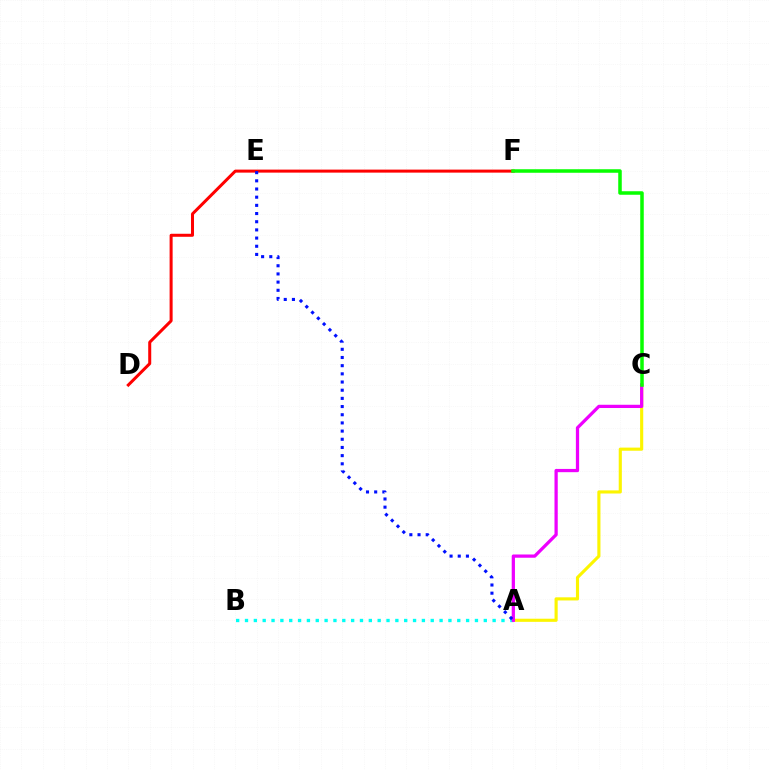{('A', 'C'): [{'color': '#fcf500', 'line_style': 'solid', 'thickness': 2.25}, {'color': '#ee00ff', 'line_style': 'solid', 'thickness': 2.34}], ('A', 'B'): [{'color': '#00fff6', 'line_style': 'dotted', 'thickness': 2.4}], ('D', 'F'): [{'color': '#ff0000', 'line_style': 'solid', 'thickness': 2.17}], ('A', 'E'): [{'color': '#0010ff', 'line_style': 'dotted', 'thickness': 2.22}], ('C', 'F'): [{'color': '#08ff00', 'line_style': 'solid', 'thickness': 2.54}]}